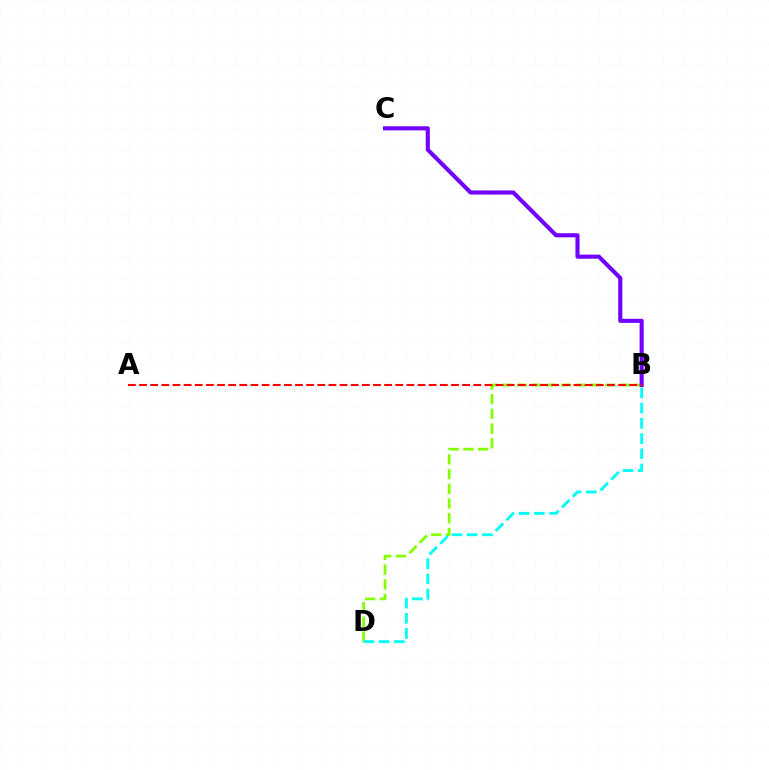{('B', 'D'): [{'color': '#84ff00', 'line_style': 'dashed', 'thickness': 2.0}, {'color': '#00fff6', 'line_style': 'dashed', 'thickness': 2.07}], ('B', 'C'): [{'color': '#7200ff', 'line_style': 'solid', 'thickness': 2.96}], ('A', 'B'): [{'color': '#ff0000', 'line_style': 'dashed', 'thickness': 1.51}]}